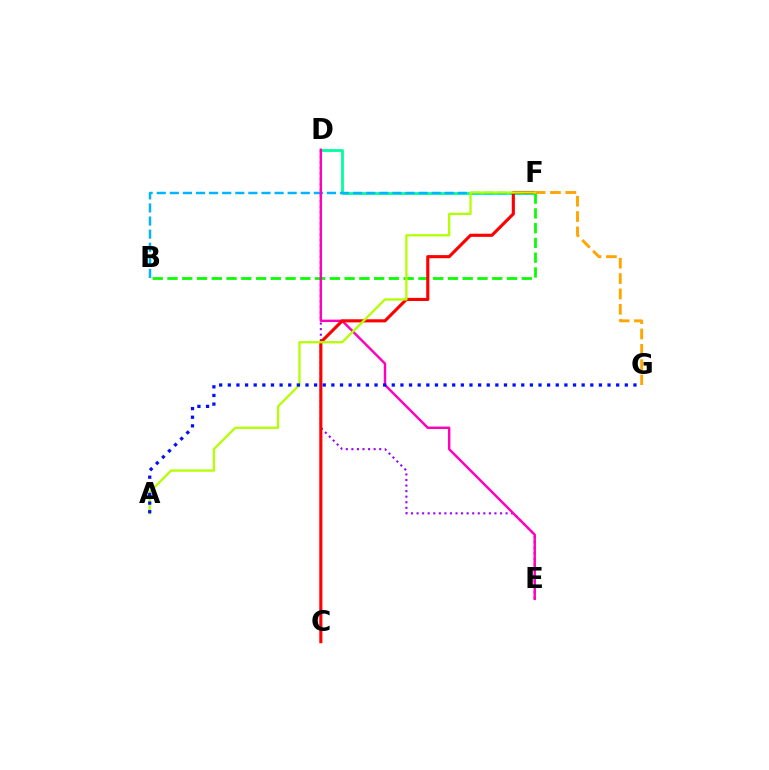{('D', 'F'): [{'color': '#00ff9d', 'line_style': 'solid', 'thickness': 2.01}], ('B', 'F'): [{'color': '#08ff00', 'line_style': 'dashed', 'thickness': 2.01}, {'color': '#00b5ff', 'line_style': 'dashed', 'thickness': 1.78}], ('D', 'E'): [{'color': '#9b00ff', 'line_style': 'dotted', 'thickness': 1.51}, {'color': '#ff00bd', 'line_style': 'solid', 'thickness': 1.76}], ('C', 'F'): [{'color': '#ff0000', 'line_style': 'solid', 'thickness': 2.25}], ('F', 'G'): [{'color': '#ffa500', 'line_style': 'dashed', 'thickness': 2.09}], ('A', 'F'): [{'color': '#b3ff00', 'line_style': 'solid', 'thickness': 1.64}], ('A', 'G'): [{'color': '#0010ff', 'line_style': 'dotted', 'thickness': 2.34}]}